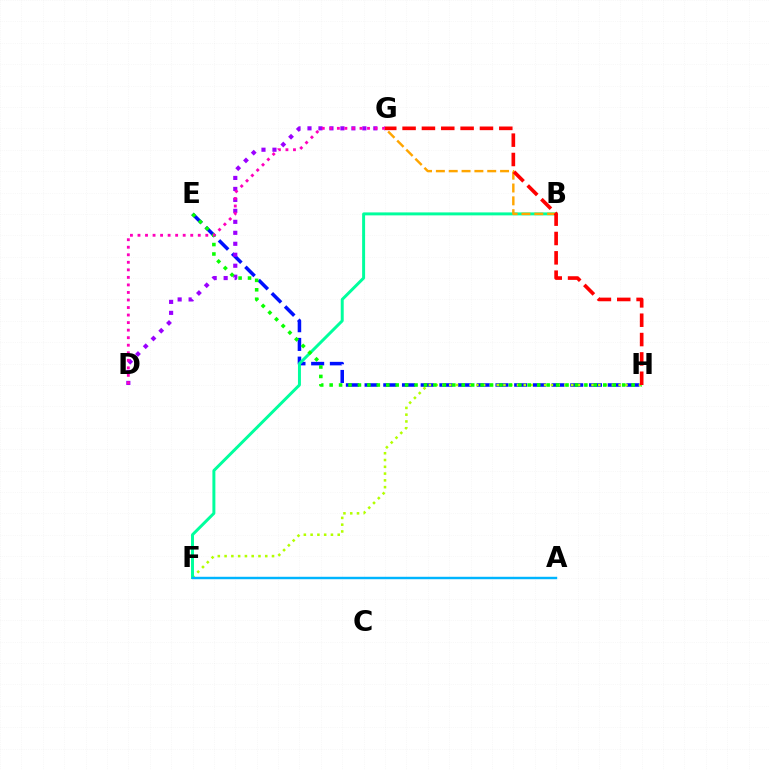{('E', 'H'): [{'color': '#0010ff', 'line_style': 'dashed', 'thickness': 2.54}, {'color': '#08ff00', 'line_style': 'dotted', 'thickness': 2.56}], ('F', 'H'): [{'color': '#b3ff00', 'line_style': 'dotted', 'thickness': 1.84}], ('B', 'F'): [{'color': '#00ff9d', 'line_style': 'solid', 'thickness': 2.14}], ('D', 'G'): [{'color': '#9b00ff', 'line_style': 'dotted', 'thickness': 2.98}, {'color': '#ff00bd', 'line_style': 'dotted', 'thickness': 2.05}], ('B', 'G'): [{'color': '#ffa500', 'line_style': 'dashed', 'thickness': 1.74}], ('G', 'H'): [{'color': '#ff0000', 'line_style': 'dashed', 'thickness': 2.63}], ('A', 'F'): [{'color': '#00b5ff', 'line_style': 'solid', 'thickness': 1.75}]}